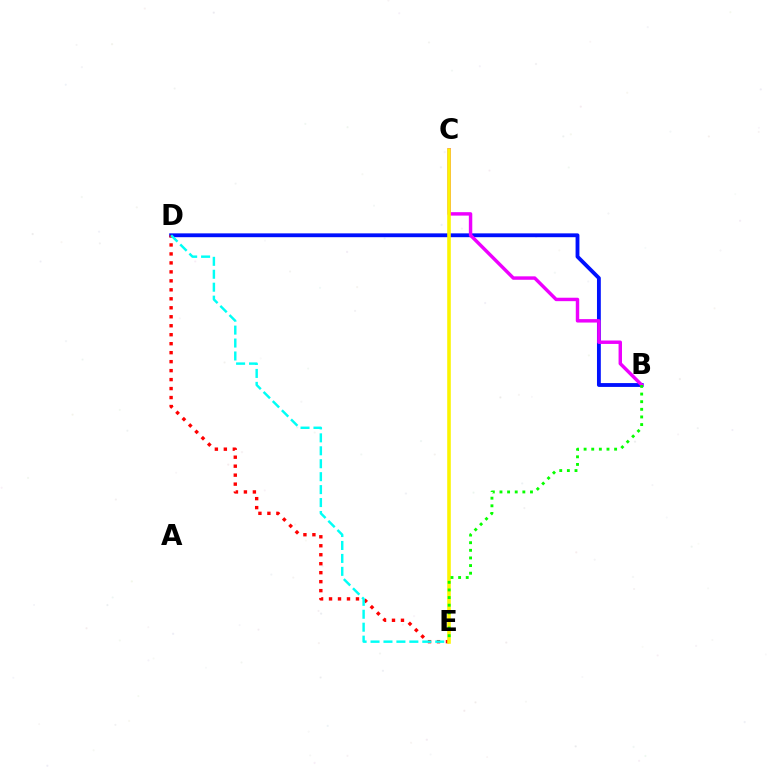{('B', 'D'): [{'color': '#0010ff', 'line_style': 'solid', 'thickness': 2.76}], ('B', 'C'): [{'color': '#ee00ff', 'line_style': 'solid', 'thickness': 2.47}], ('D', 'E'): [{'color': '#ff0000', 'line_style': 'dotted', 'thickness': 2.44}, {'color': '#00fff6', 'line_style': 'dashed', 'thickness': 1.76}], ('C', 'E'): [{'color': '#fcf500', 'line_style': 'solid', 'thickness': 2.58}], ('B', 'E'): [{'color': '#08ff00', 'line_style': 'dotted', 'thickness': 2.07}]}